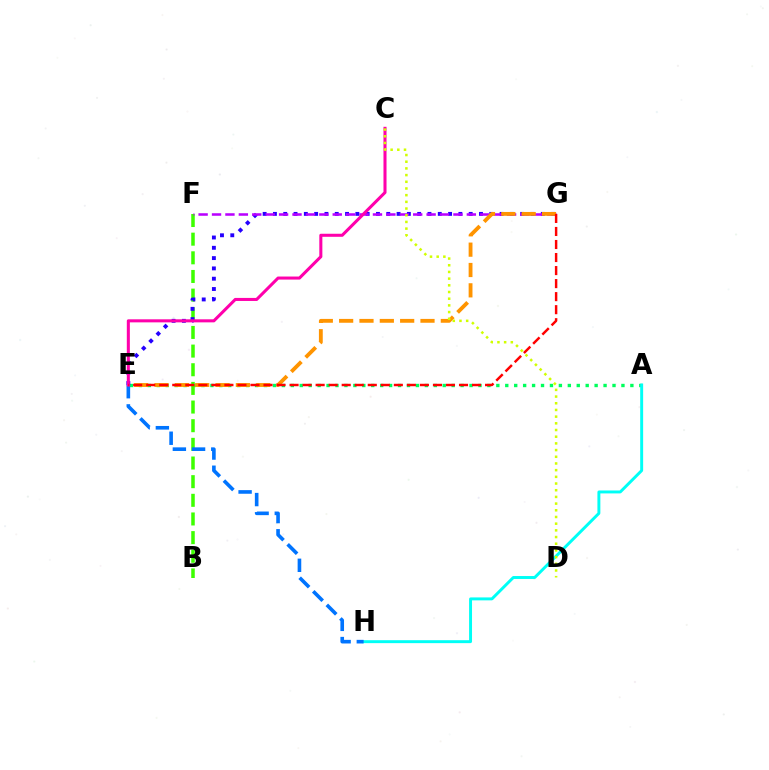{('A', 'E'): [{'color': '#00ff5c', 'line_style': 'dotted', 'thickness': 2.43}], ('B', 'F'): [{'color': '#3dff00', 'line_style': 'dashed', 'thickness': 2.53}], ('E', 'G'): [{'color': '#2500ff', 'line_style': 'dotted', 'thickness': 2.8}, {'color': '#ff9400', 'line_style': 'dashed', 'thickness': 2.76}, {'color': '#ff0000', 'line_style': 'dashed', 'thickness': 1.77}], ('A', 'H'): [{'color': '#00fff6', 'line_style': 'solid', 'thickness': 2.12}], ('E', 'H'): [{'color': '#0074ff', 'line_style': 'dashed', 'thickness': 2.61}], ('F', 'G'): [{'color': '#b900ff', 'line_style': 'dashed', 'thickness': 1.82}], ('C', 'E'): [{'color': '#ff00ac', 'line_style': 'solid', 'thickness': 2.2}], ('C', 'D'): [{'color': '#d1ff00', 'line_style': 'dotted', 'thickness': 1.82}]}